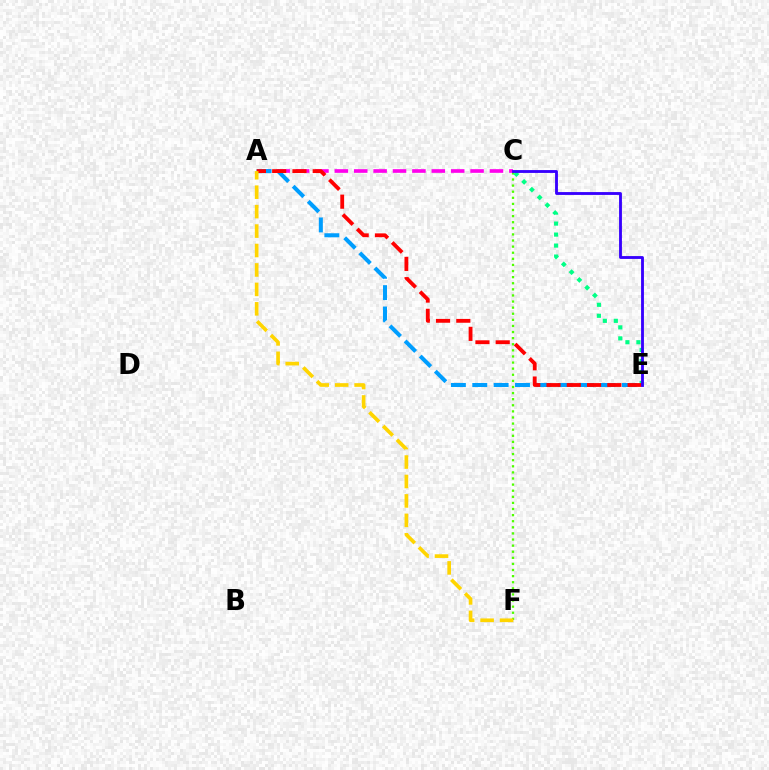{('C', 'F'): [{'color': '#4fff00', 'line_style': 'dotted', 'thickness': 1.66}], ('C', 'E'): [{'color': '#00ff86', 'line_style': 'dotted', 'thickness': 2.99}, {'color': '#3700ff', 'line_style': 'solid', 'thickness': 2.05}], ('A', 'C'): [{'color': '#ff00ed', 'line_style': 'dashed', 'thickness': 2.63}], ('A', 'E'): [{'color': '#009eff', 'line_style': 'dashed', 'thickness': 2.9}, {'color': '#ff0000', 'line_style': 'dashed', 'thickness': 2.75}], ('A', 'F'): [{'color': '#ffd500', 'line_style': 'dashed', 'thickness': 2.64}]}